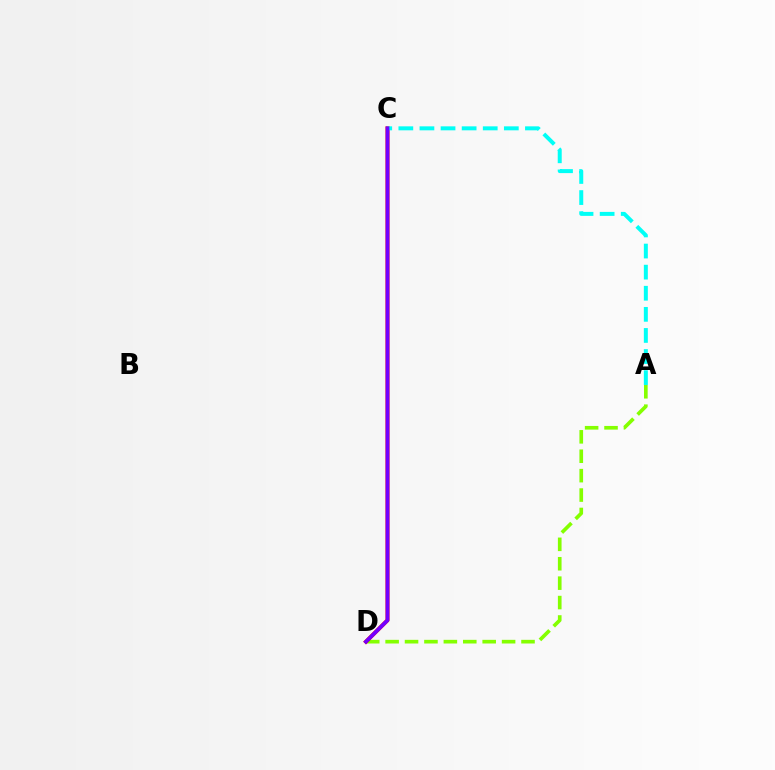{('A', 'D'): [{'color': '#84ff00', 'line_style': 'dashed', 'thickness': 2.64}], ('C', 'D'): [{'color': '#ff0000', 'line_style': 'solid', 'thickness': 2.86}, {'color': '#7200ff', 'line_style': 'solid', 'thickness': 2.67}], ('A', 'C'): [{'color': '#00fff6', 'line_style': 'dashed', 'thickness': 2.87}]}